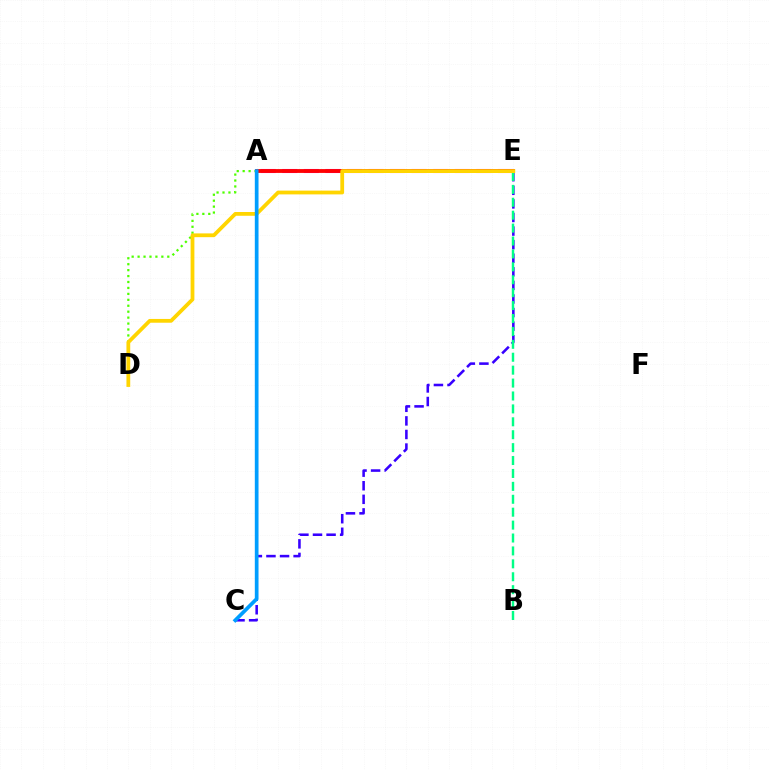{('C', 'E'): [{'color': '#3700ff', 'line_style': 'dashed', 'thickness': 1.85}], ('A', 'E'): [{'color': '#ff00ed', 'line_style': 'dashed', 'thickness': 2.93}, {'color': '#ff0000', 'line_style': 'solid', 'thickness': 2.75}], ('A', 'D'): [{'color': '#4fff00', 'line_style': 'dotted', 'thickness': 1.61}], ('B', 'E'): [{'color': '#00ff86', 'line_style': 'dashed', 'thickness': 1.75}], ('D', 'E'): [{'color': '#ffd500', 'line_style': 'solid', 'thickness': 2.72}], ('A', 'C'): [{'color': '#009eff', 'line_style': 'solid', 'thickness': 2.67}]}